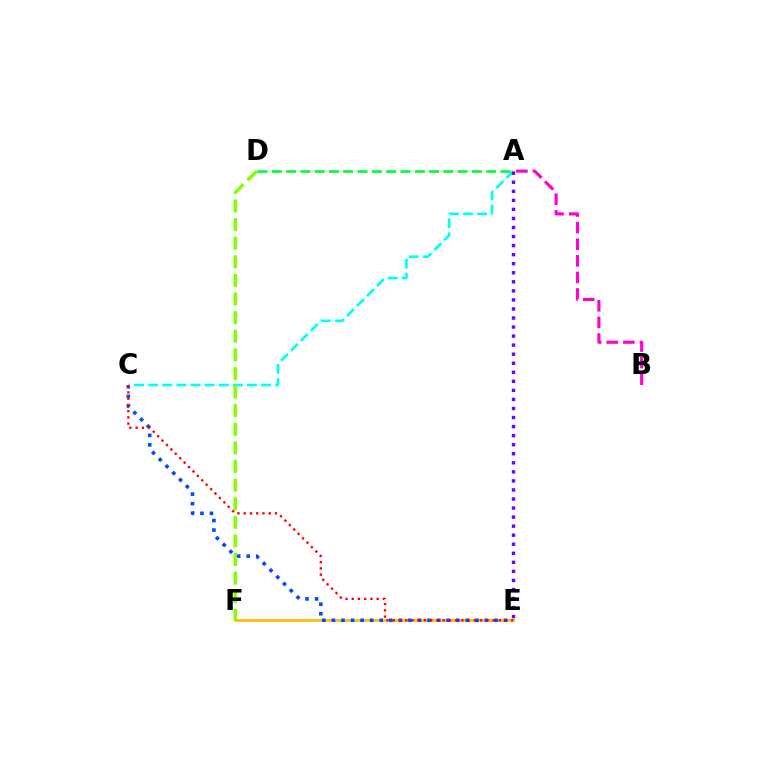{('E', 'F'): [{'color': '#ffbd00', 'line_style': 'solid', 'thickness': 1.96}], ('C', 'E'): [{'color': '#004bff', 'line_style': 'dotted', 'thickness': 2.6}, {'color': '#ff0000', 'line_style': 'dotted', 'thickness': 1.7}], ('A', 'B'): [{'color': '#ff00cf', 'line_style': 'dashed', 'thickness': 2.25}], ('A', 'C'): [{'color': '#00fff6', 'line_style': 'dashed', 'thickness': 1.92}], ('A', 'E'): [{'color': '#7200ff', 'line_style': 'dotted', 'thickness': 2.46}], ('D', 'F'): [{'color': '#84ff00', 'line_style': 'dashed', 'thickness': 2.53}], ('A', 'D'): [{'color': '#00ff39', 'line_style': 'dashed', 'thickness': 1.94}]}